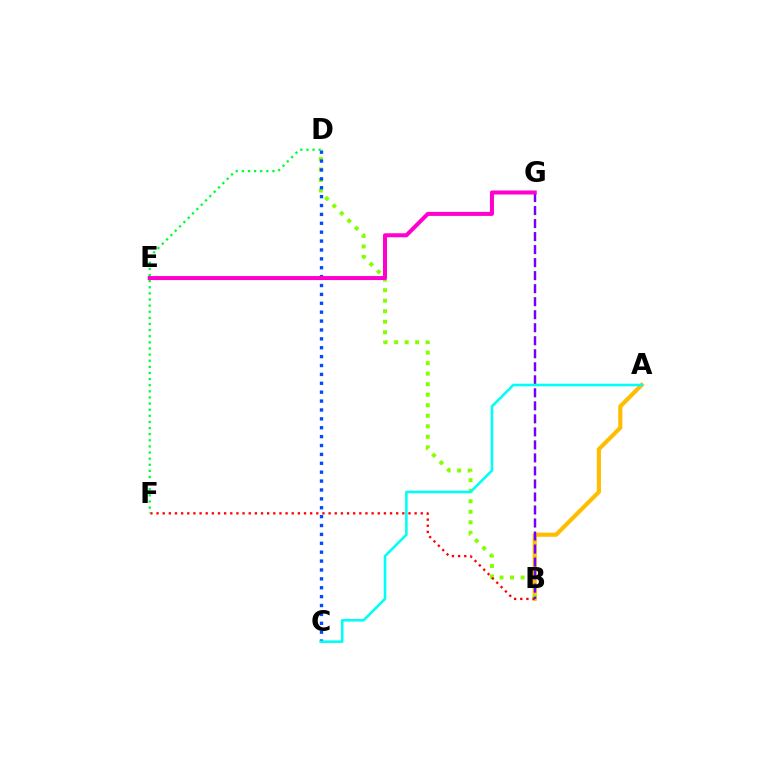{('A', 'B'): [{'color': '#ffbd00', 'line_style': 'solid', 'thickness': 2.97}], ('B', 'D'): [{'color': '#84ff00', 'line_style': 'dotted', 'thickness': 2.86}], ('B', 'F'): [{'color': '#ff0000', 'line_style': 'dotted', 'thickness': 1.67}], ('C', 'D'): [{'color': '#004bff', 'line_style': 'dotted', 'thickness': 2.42}], ('D', 'F'): [{'color': '#00ff39', 'line_style': 'dotted', 'thickness': 1.66}], ('B', 'G'): [{'color': '#7200ff', 'line_style': 'dashed', 'thickness': 1.77}], ('A', 'C'): [{'color': '#00fff6', 'line_style': 'solid', 'thickness': 1.86}], ('E', 'G'): [{'color': '#ff00cf', 'line_style': 'solid', 'thickness': 2.9}]}